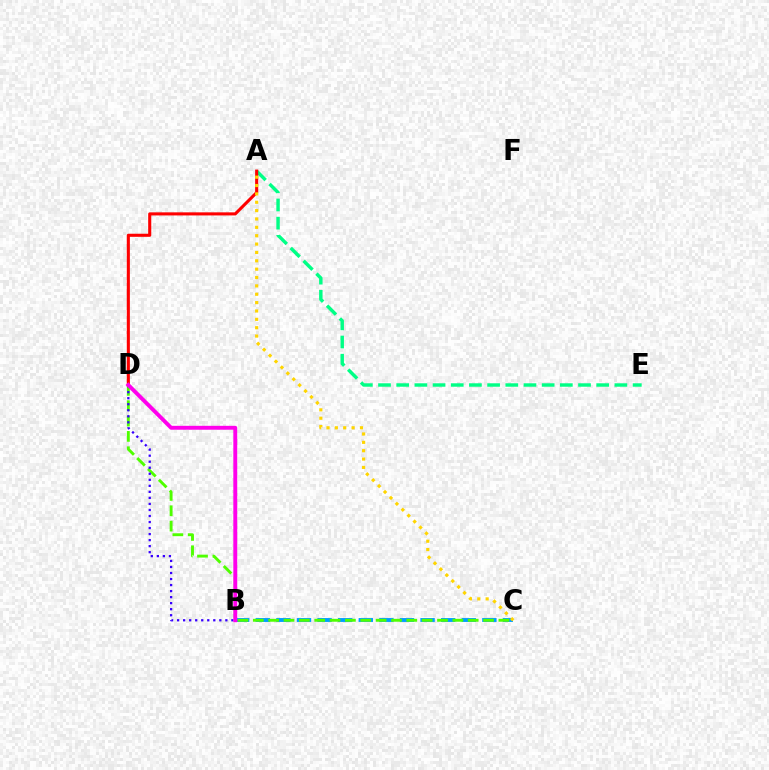{('B', 'C'): [{'color': '#009eff', 'line_style': 'dashed', 'thickness': 2.8}], ('C', 'D'): [{'color': '#4fff00', 'line_style': 'dashed', 'thickness': 2.09}], ('A', 'E'): [{'color': '#00ff86', 'line_style': 'dashed', 'thickness': 2.47}], ('A', 'D'): [{'color': '#ff0000', 'line_style': 'solid', 'thickness': 2.22}], ('B', 'D'): [{'color': '#3700ff', 'line_style': 'dotted', 'thickness': 1.64}, {'color': '#ff00ed', 'line_style': 'solid', 'thickness': 2.81}], ('A', 'C'): [{'color': '#ffd500', 'line_style': 'dotted', 'thickness': 2.27}]}